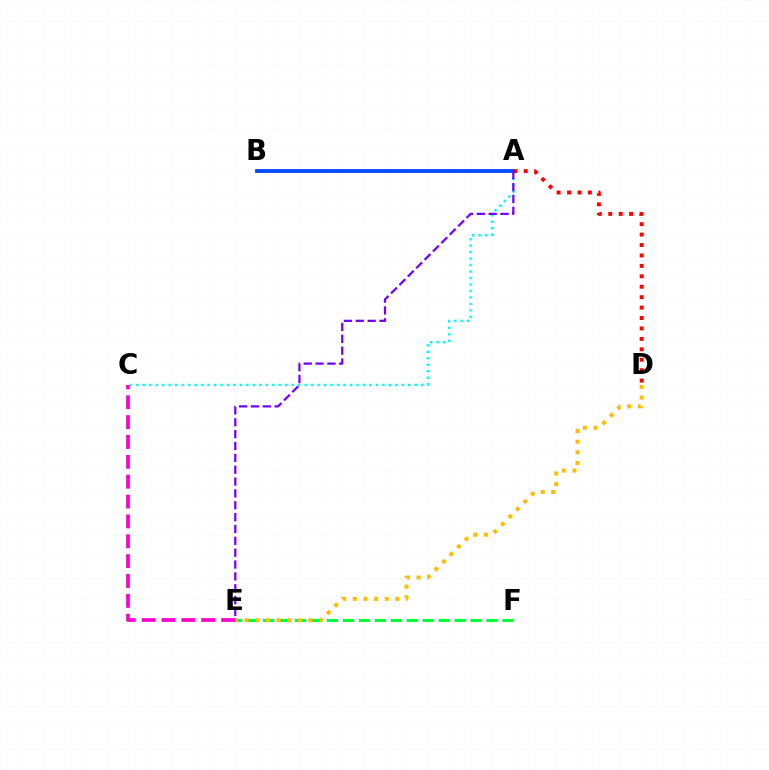{('C', 'E'): [{'color': '#ff00cf', 'line_style': 'dashed', 'thickness': 2.7}], ('E', 'F'): [{'color': '#00ff39', 'line_style': 'dashed', 'thickness': 2.17}], ('A', 'C'): [{'color': '#00fff6', 'line_style': 'dotted', 'thickness': 1.76}], ('A', 'B'): [{'color': '#84ff00', 'line_style': 'solid', 'thickness': 1.96}, {'color': '#004bff', 'line_style': 'solid', 'thickness': 2.74}], ('D', 'E'): [{'color': '#ffbd00', 'line_style': 'dotted', 'thickness': 2.89}], ('A', 'D'): [{'color': '#ff0000', 'line_style': 'dotted', 'thickness': 2.83}], ('A', 'E'): [{'color': '#7200ff', 'line_style': 'dashed', 'thickness': 1.61}]}